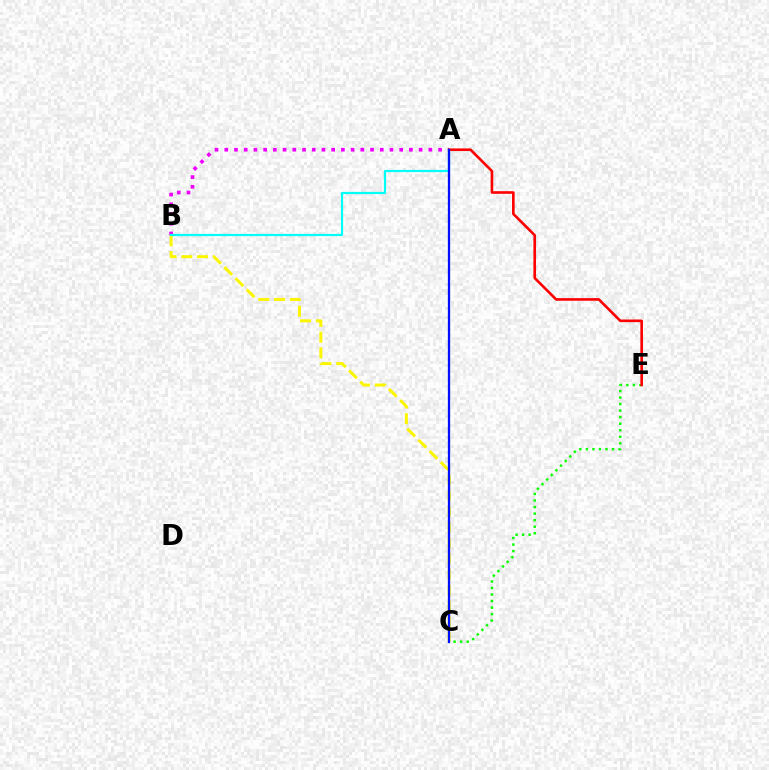{('A', 'B'): [{'color': '#ee00ff', 'line_style': 'dotted', 'thickness': 2.64}, {'color': '#00fff6', 'line_style': 'solid', 'thickness': 1.59}], ('C', 'E'): [{'color': '#08ff00', 'line_style': 'dotted', 'thickness': 1.78}], ('A', 'E'): [{'color': '#ff0000', 'line_style': 'solid', 'thickness': 1.89}], ('B', 'C'): [{'color': '#fcf500', 'line_style': 'dashed', 'thickness': 2.14}], ('A', 'C'): [{'color': '#0010ff', 'line_style': 'solid', 'thickness': 1.65}]}